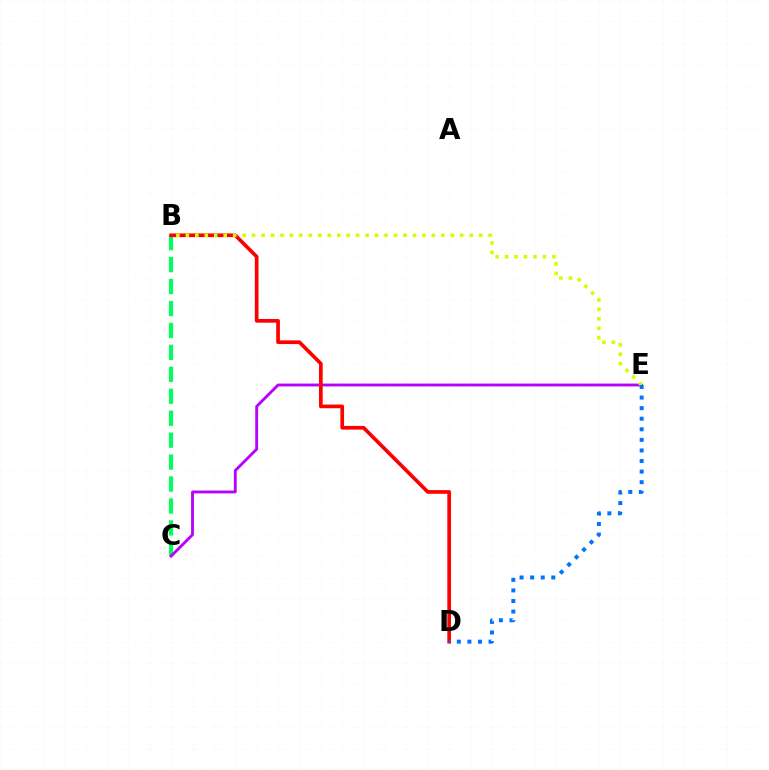{('B', 'C'): [{'color': '#00ff5c', 'line_style': 'dashed', 'thickness': 2.98}], ('C', 'E'): [{'color': '#b900ff', 'line_style': 'solid', 'thickness': 2.05}], ('B', 'D'): [{'color': '#ff0000', 'line_style': 'solid', 'thickness': 2.65}], ('B', 'E'): [{'color': '#d1ff00', 'line_style': 'dotted', 'thickness': 2.57}], ('D', 'E'): [{'color': '#0074ff', 'line_style': 'dotted', 'thickness': 2.87}]}